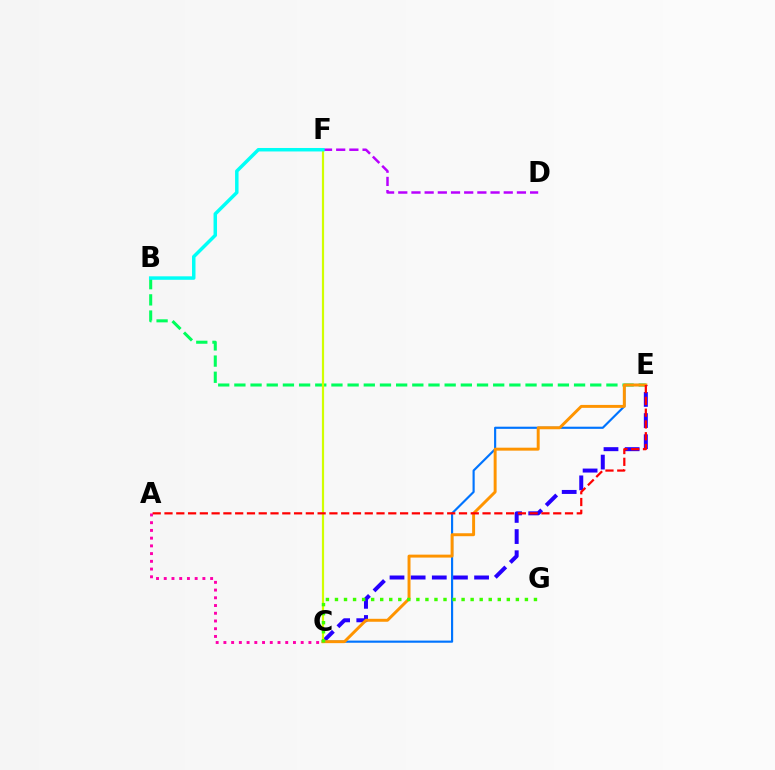{('C', 'E'): [{'color': '#2500ff', 'line_style': 'dashed', 'thickness': 2.87}, {'color': '#0074ff', 'line_style': 'solid', 'thickness': 1.55}, {'color': '#ff9400', 'line_style': 'solid', 'thickness': 2.13}], ('B', 'E'): [{'color': '#00ff5c', 'line_style': 'dashed', 'thickness': 2.2}], ('A', 'C'): [{'color': '#ff00ac', 'line_style': 'dotted', 'thickness': 2.1}], ('C', 'F'): [{'color': '#d1ff00', 'line_style': 'solid', 'thickness': 1.58}], ('D', 'F'): [{'color': '#b900ff', 'line_style': 'dashed', 'thickness': 1.79}], ('B', 'F'): [{'color': '#00fff6', 'line_style': 'solid', 'thickness': 2.5}], ('A', 'E'): [{'color': '#ff0000', 'line_style': 'dashed', 'thickness': 1.6}], ('C', 'G'): [{'color': '#3dff00', 'line_style': 'dotted', 'thickness': 2.46}]}